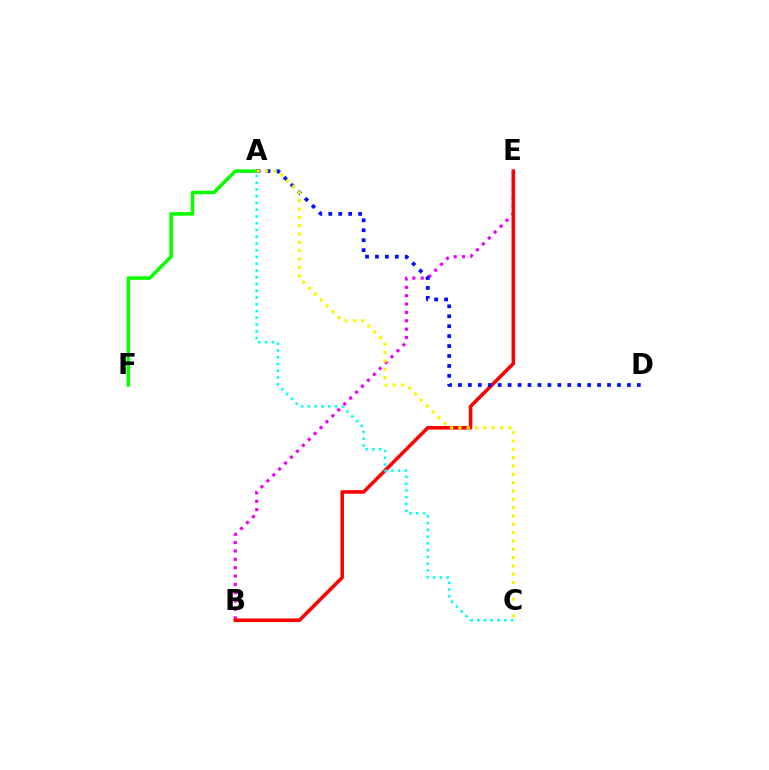{('B', 'E'): [{'color': '#ee00ff', 'line_style': 'dotted', 'thickness': 2.27}, {'color': '#ff0000', 'line_style': 'solid', 'thickness': 2.57}], ('A', 'F'): [{'color': '#08ff00', 'line_style': 'solid', 'thickness': 2.53}], ('A', 'D'): [{'color': '#0010ff', 'line_style': 'dotted', 'thickness': 2.7}], ('A', 'C'): [{'color': '#00fff6', 'line_style': 'dotted', 'thickness': 1.84}, {'color': '#fcf500', 'line_style': 'dotted', 'thickness': 2.26}]}